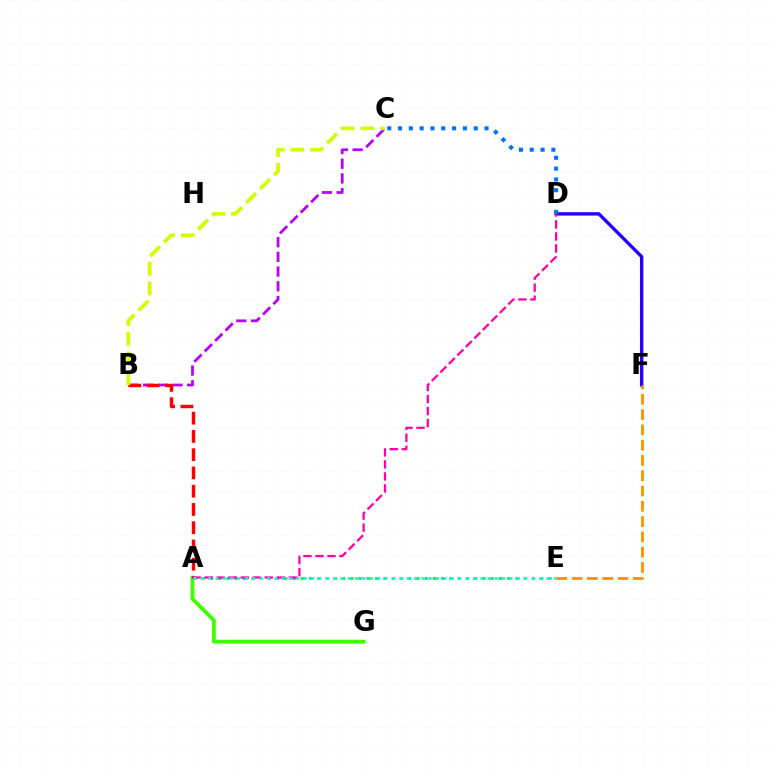{('D', 'F'): [{'color': '#2500ff', 'line_style': 'solid', 'thickness': 2.43}], ('B', 'C'): [{'color': '#b900ff', 'line_style': 'dashed', 'thickness': 2.0}, {'color': '#d1ff00', 'line_style': 'dashed', 'thickness': 2.68}], ('A', 'G'): [{'color': '#3dff00', 'line_style': 'solid', 'thickness': 2.74}], ('A', 'B'): [{'color': '#ff0000', 'line_style': 'dashed', 'thickness': 2.48}], ('A', 'E'): [{'color': '#00ff5c', 'line_style': 'dotted', 'thickness': 2.24}, {'color': '#00fff6', 'line_style': 'dotted', 'thickness': 2.0}], ('A', 'D'): [{'color': '#ff00ac', 'line_style': 'dashed', 'thickness': 1.63}], ('C', 'D'): [{'color': '#0074ff', 'line_style': 'dotted', 'thickness': 2.94}], ('E', 'F'): [{'color': '#ff9400', 'line_style': 'dashed', 'thickness': 2.08}]}